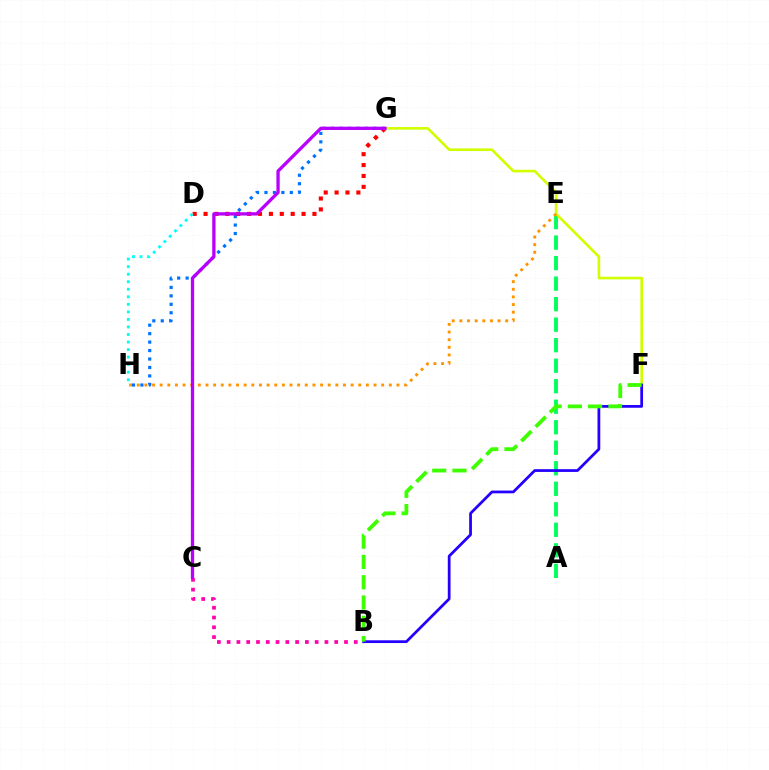{('G', 'H'): [{'color': '#0074ff', 'line_style': 'dotted', 'thickness': 2.3}], ('D', 'G'): [{'color': '#ff0000', 'line_style': 'dotted', 'thickness': 2.96}], ('D', 'H'): [{'color': '#00fff6', 'line_style': 'dotted', 'thickness': 2.05}], ('A', 'E'): [{'color': '#00ff5c', 'line_style': 'dashed', 'thickness': 2.79}], ('F', 'G'): [{'color': '#d1ff00', 'line_style': 'solid', 'thickness': 1.89}], ('B', 'F'): [{'color': '#2500ff', 'line_style': 'solid', 'thickness': 1.98}, {'color': '#3dff00', 'line_style': 'dashed', 'thickness': 2.75}], ('E', 'H'): [{'color': '#ff9400', 'line_style': 'dotted', 'thickness': 2.08}], ('B', 'C'): [{'color': '#ff00ac', 'line_style': 'dotted', 'thickness': 2.66}], ('C', 'G'): [{'color': '#b900ff', 'line_style': 'solid', 'thickness': 2.38}]}